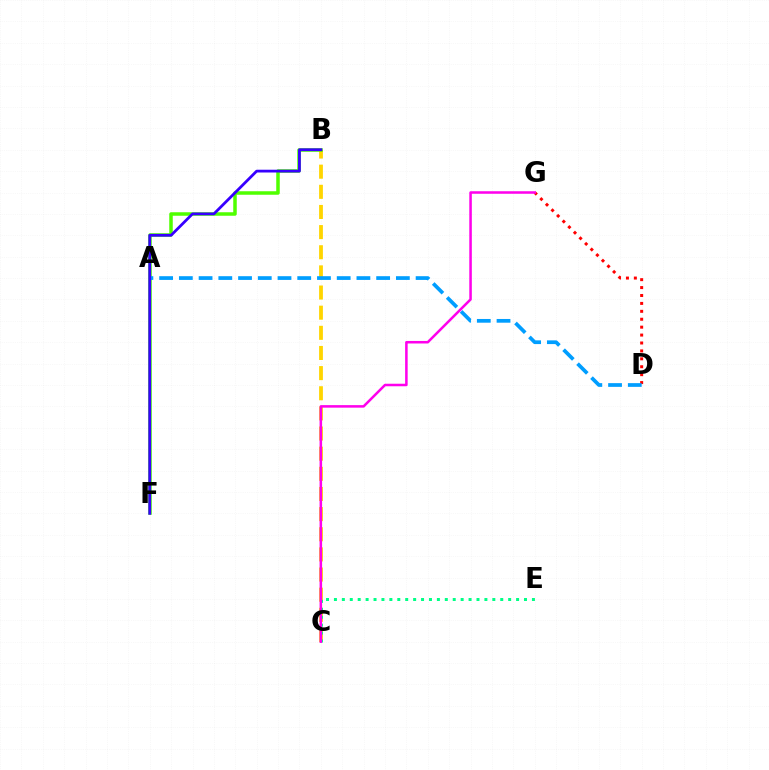{('B', 'C'): [{'color': '#ffd500', 'line_style': 'dashed', 'thickness': 2.74}], ('D', 'G'): [{'color': '#ff0000', 'line_style': 'dotted', 'thickness': 2.15}], ('B', 'F'): [{'color': '#4fff00', 'line_style': 'solid', 'thickness': 2.52}, {'color': '#3700ff', 'line_style': 'solid', 'thickness': 2.0}], ('A', 'D'): [{'color': '#009eff', 'line_style': 'dashed', 'thickness': 2.68}], ('C', 'E'): [{'color': '#00ff86', 'line_style': 'dotted', 'thickness': 2.15}], ('C', 'G'): [{'color': '#ff00ed', 'line_style': 'solid', 'thickness': 1.82}]}